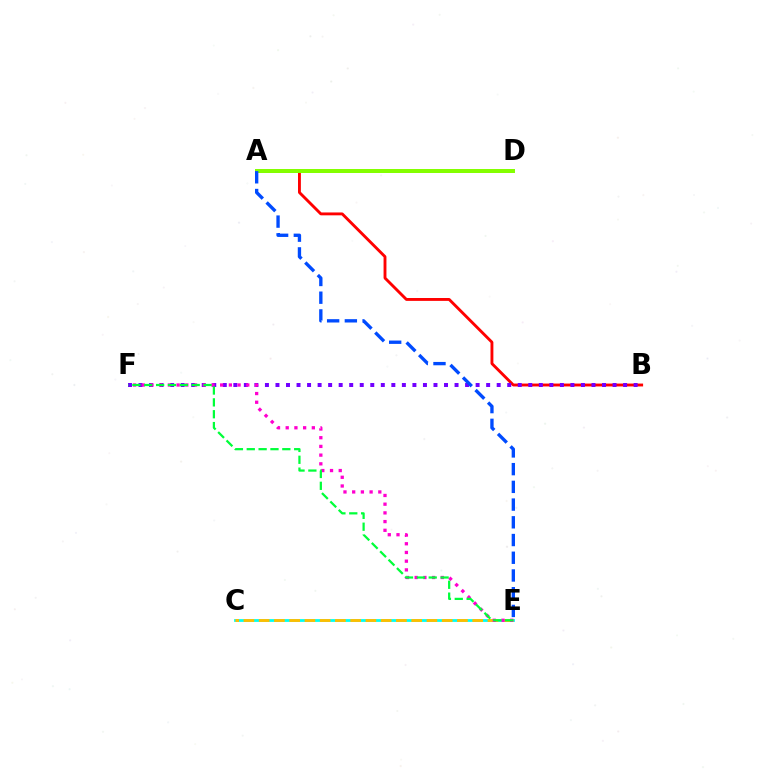{('A', 'B'): [{'color': '#ff0000', 'line_style': 'solid', 'thickness': 2.07}], ('C', 'E'): [{'color': '#00fff6', 'line_style': 'solid', 'thickness': 2.01}, {'color': '#ffbd00', 'line_style': 'dashed', 'thickness': 2.07}], ('A', 'D'): [{'color': '#84ff00', 'line_style': 'solid', 'thickness': 2.87}], ('B', 'F'): [{'color': '#7200ff', 'line_style': 'dotted', 'thickness': 2.86}], ('E', 'F'): [{'color': '#ff00cf', 'line_style': 'dotted', 'thickness': 2.37}, {'color': '#00ff39', 'line_style': 'dashed', 'thickness': 1.61}], ('A', 'E'): [{'color': '#004bff', 'line_style': 'dashed', 'thickness': 2.41}]}